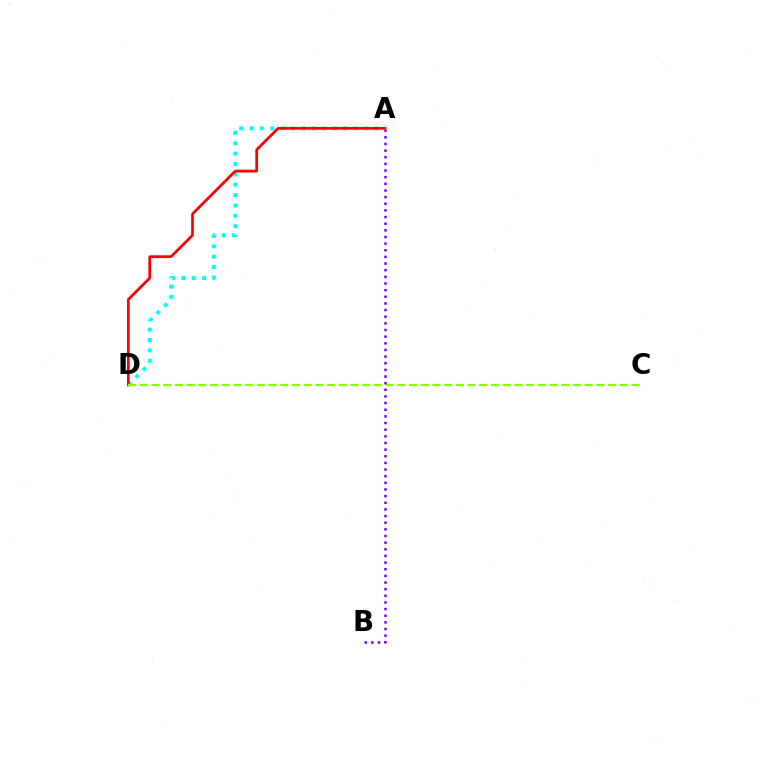{('A', 'D'): [{'color': '#00fff6', 'line_style': 'dotted', 'thickness': 2.82}, {'color': '#ff0000', 'line_style': 'solid', 'thickness': 1.96}], ('C', 'D'): [{'color': '#84ff00', 'line_style': 'dashed', 'thickness': 1.59}], ('A', 'B'): [{'color': '#7200ff', 'line_style': 'dotted', 'thickness': 1.81}]}